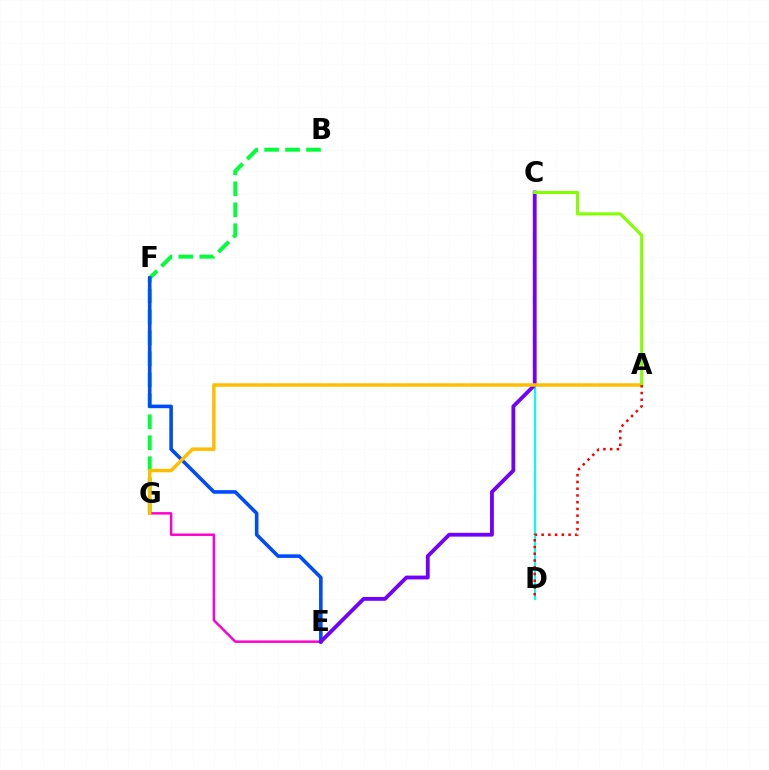{('C', 'D'): [{'color': '#00fff6', 'line_style': 'solid', 'thickness': 1.53}], ('B', 'G'): [{'color': '#00ff39', 'line_style': 'dashed', 'thickness': 2.85}], ('E', 'G'): [{'color': '#ff00cf', 'line_style': 'solid', 'thickness': 1.79}], ('E', 'F'): [{'color': '#004bff', 'line_style': 'solid', 'thickness': 2.58}], ('C', 'E'): [{'color': '#7200ff', 'line_style': 'solid', 'thickness': 2.74}], ('A', 'G'): [{'color': '#ffbd00', 'line_style': 'solid', 'thickness': 2.5}], ('A', 'C'): [{'color': '#84ff00', 'line_style': 'solid', 'thickness': 2.23}], ('A', 'D'): [{'color': '#ff0000', 'line_style': 'dotted', 'thickness': 1.83}]}